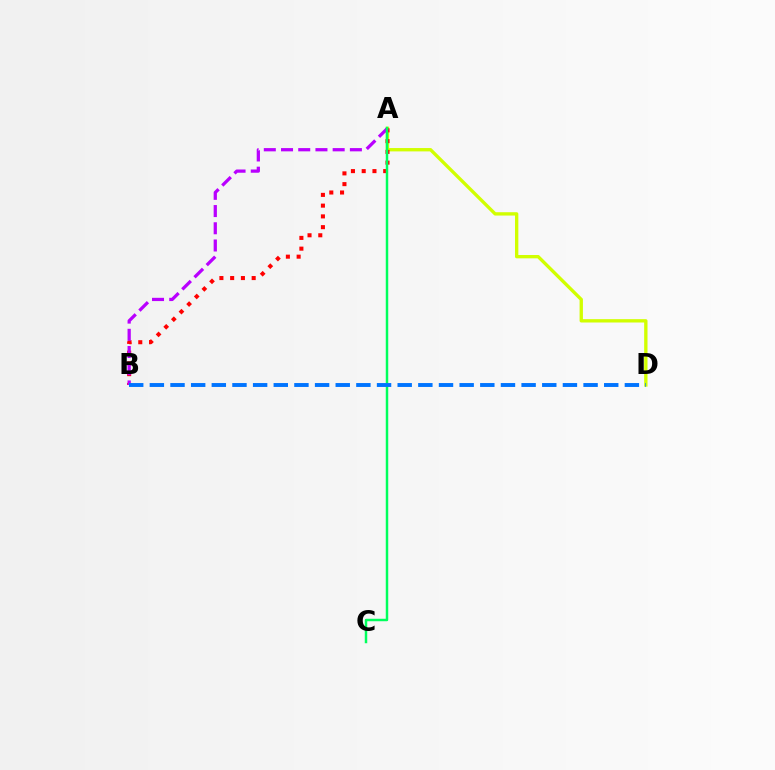{('A', 'D'): [{'color': '#d1ff00', 'line_style': 'solid', 'thickness': 2.41}], ('A', 'B'): [{'color': '#ff0000', 'line_style': 'dotted', 'thickness': 2.92}, {'color': '#b900ff', 'line_style': 'dashed', 'thickness': 2.34}], ('A', 'C'): [{'color': '#00ff5c', 'line_style': 'solid', 'thickness': 1.78}], ('B', 'D'): [{'color': '#0074ff', 'line_style': 'dashed', 'thickness': 2.81}]}